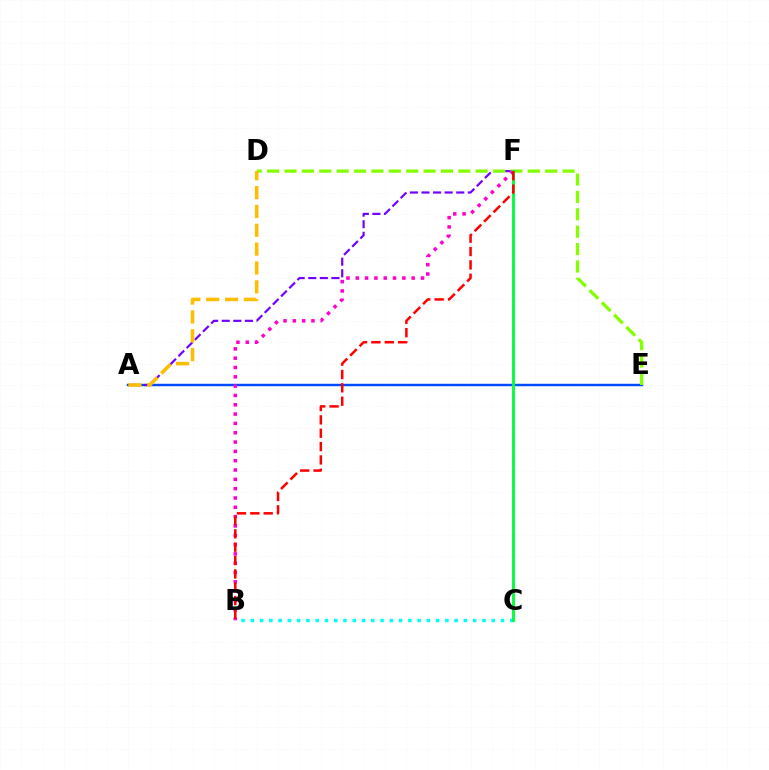{('B', 'C'): [{'color': '#00fff6', 'line_style': 'dotted', 'thickness': 2.52}], ('A', 'E'): [{'color': '#004bff', 'line_style': 'solid', 'thickness': 1.75}], ('A', 'F'): [{'color': '#7200ff', 'line_style': 'dashed', 'thickness': 1.57}], ('D', 'E'): [{'color': '#84ff00', 'line_style': 'dashed', 'thickness': 2.36}], ('A', 'D'): [{'color': '#ffbd00', 'line_style': 'dashed', 'thickness': 2.56}], ('B', 'F'): [{'color': '#ff00cf', 'line_style': 'dotted', 'thickness': 2.53}, {'color': '#ff0000', 'line_style': 'dashed', 'thickness': 1.81}], ('C', 'F'): [{'color': '#00ff39', 'line_style': 'solid', 'thickness': 2.07}]}